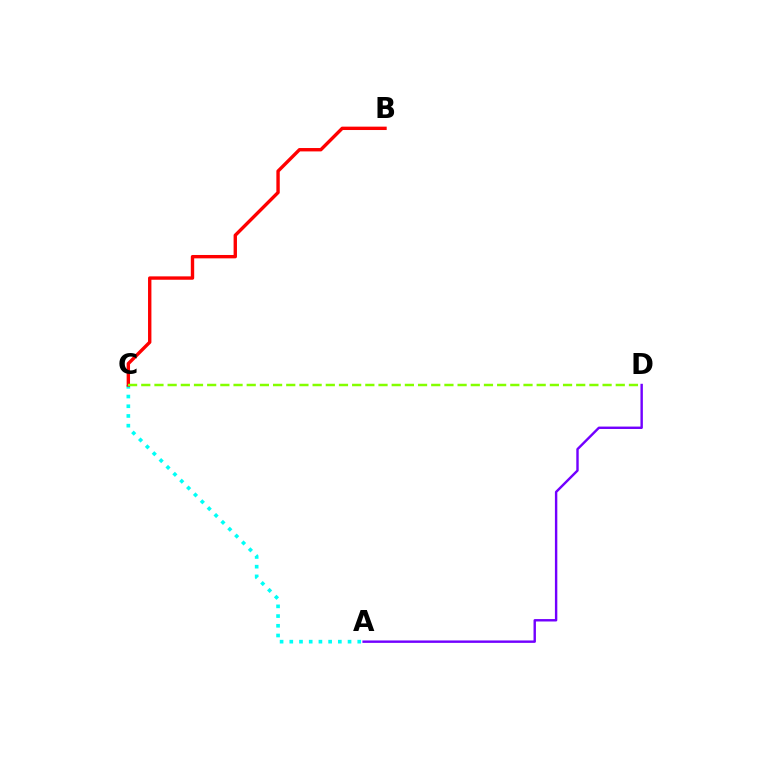{('A', 'C'): [{'color': '#00fff6', 'line_style': 'dotted', 'thickness': 2.64}], ('A', 'D'): [{'color': '#7200ff', 'line_style': 'solid', 'thickness': 1.74}], ('B', 'C'): [{'color': '#ff0000', 'line_style': 'solid', 'thickness': 2.43}], ('C', 'D'): [{'color': '#84ff00', 'line_style': 'dashed', 'thickness': 1.79}]}